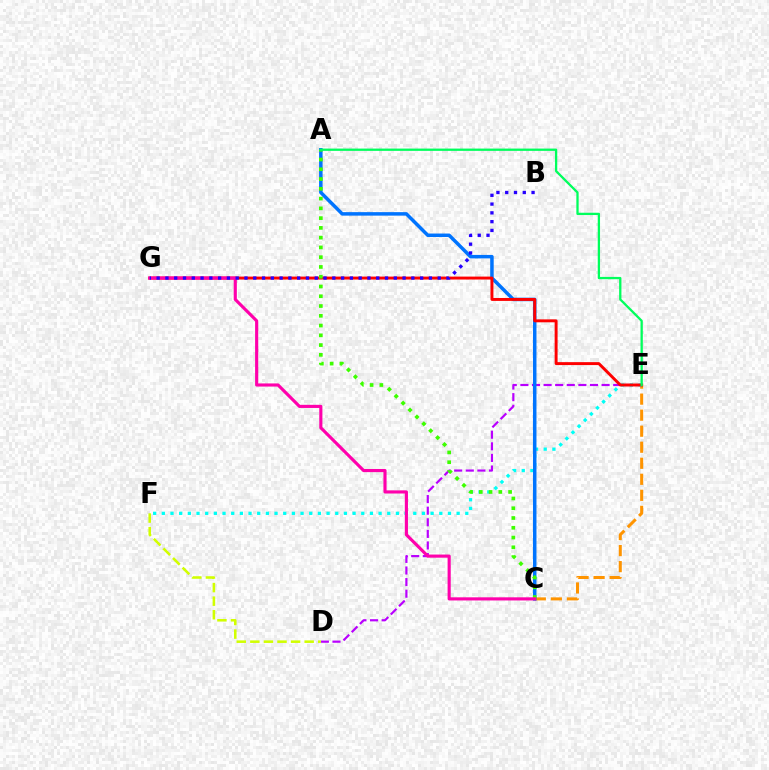{('C', 'E'): [{'color': '#ff9400', 'line_style': 'dashed', 'thickness': 2.18}], ('D', 'E'): [{'color': '#b900ff', 'line_style': 'dashed', 'thickness': 1.58}], ('E', 'F'): [{'color': '#00fff6', 'line_style': 'dotted', 'thickness': 2.36}], ('A', 'C'): [{'color': '#0074ff', 'line_style': 'solid', 'thickness': 2.52}, {'color': '#3dff00', 'line_style': 'dotted', 'thickness': 2.65}], ('E', 'G'): [{'color': '#ff0000', 'line_style': 'solid', 'thickness': 2.11}], ('D', 'F'): [{'color': '#d1ff00', 'line_style': 'dashed', 'thickness': 1.84}], ('C', 'G'): [{'color': '#ff00ac', 'line_style': 'solid', 'thickness': 2.26}], ('B', 'G'): [{'color': '#2500ff', 'line_style': 'dotted', 'thickness': 2.39}], ('A', 'E'): [{'color': '#00ff5c', 'line_style': 'solid', 'thickness': 1.65}]}